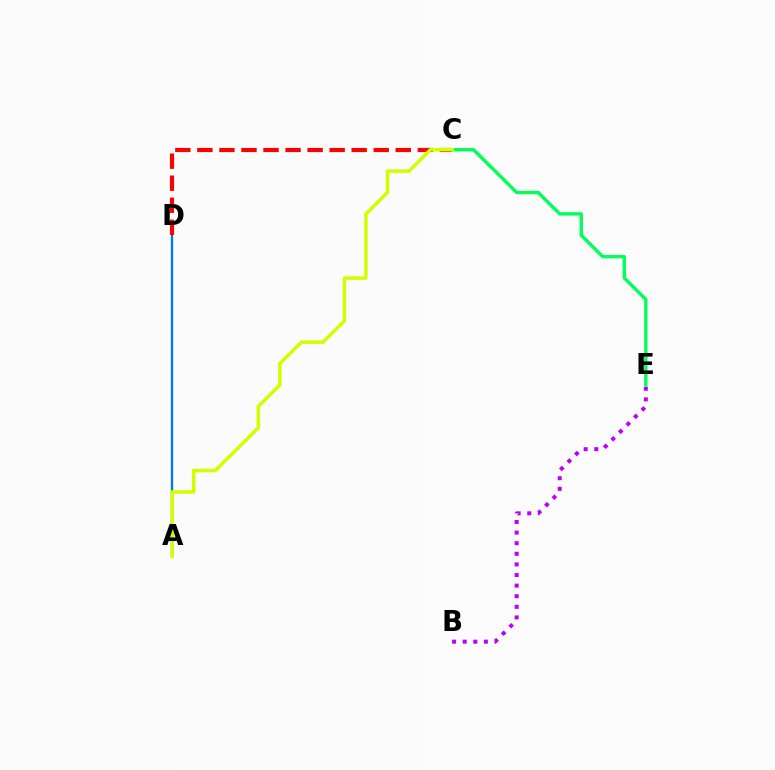{('A', 'D'): [{'color': '#0074ff', 'line_style': 'solid', 'thickness': 1.67}], ('B', 'E'): [{'color': '#b900ff', 'line_style': 'dotted', 'thickness': 2.88}], ('C', 'D'): [{'color': '#ff0000', 'line_style': 'dashed', 'thickness': 2.99}], ('C', 'E'): [{'color': '#00ff5c', 'line_style': 'solid', 'thickness': 2.43}], ('A', 'C'): [{'color': '#d1ff00', 'line_style': 'solid', 'thickness': 2.54}]}